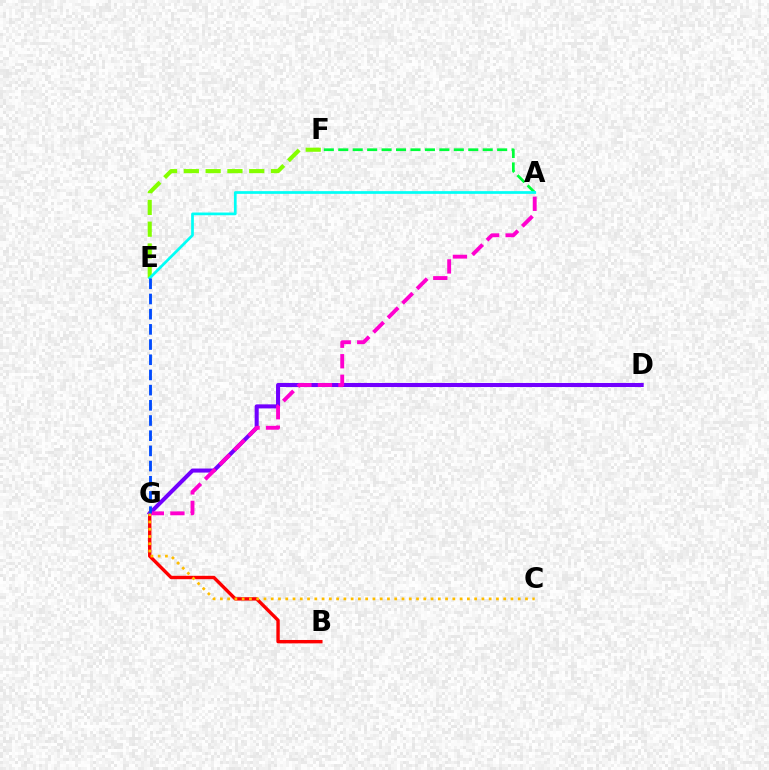{('A', 'F'): [{'color': '#00ff39', 'line_style': 'dashed', 'thickness': 1.96}], ('B', 'G'): [{'color': '#ff0000', 'line_style': 'solid', 'thickness': 2.44}], ('E', 'F'): [{'color': '#84ff00', 'line_style': 'dashed', 'thickness': 2.96}], ('D', 'G'): [{'color': '#7200ff', 'line_style': 'solid', 'thickness': 2.91}], ('A', 'E'): [{'color': '#00fff6', 'line_style': 'solid', 'thickness': 1.96}], ('A', 'G'): [{'color': '#ff00cf', 'line_style': 'dashed', 'thickness': 2.79}], ('C', 'G'): [{'color': '#ffbd00', 'line_style': 'dotted', 'thickness': 1.97}], ('E', 'G'): [{'color': '#004bff', 'line_style': 'dashed', 'thickness': 2.06}]}